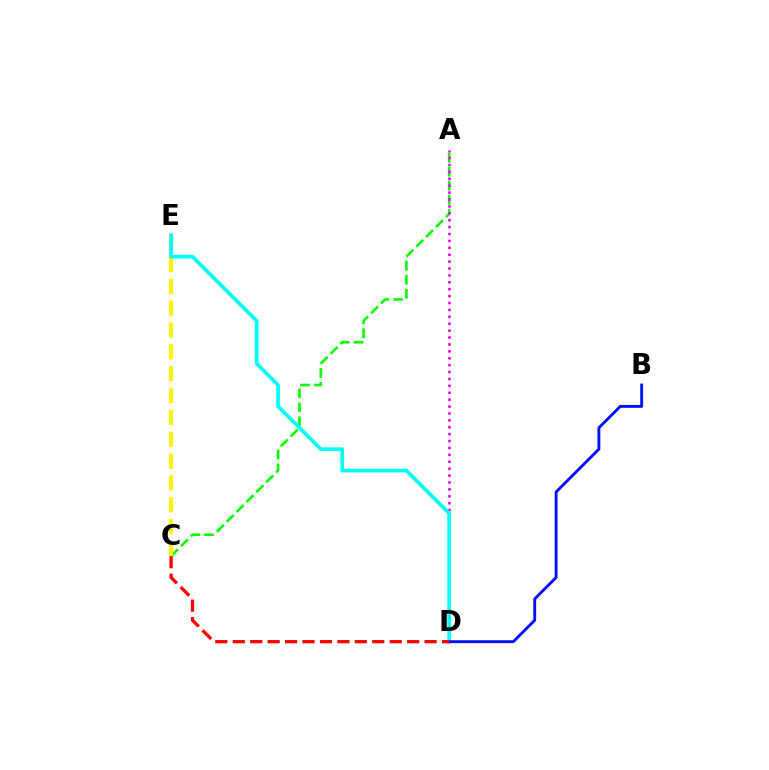{('A', 'C'): [{'color': '#08ff00', 'line_style': 'dashed', 'thickness': 1.9}], ('A', 'D'): [{'color': '#ee00ff', 'line_style': 'dotted', 'thickness': 1.88}], ('C', 'E'): [{'color': '#fcf500', 'line_style': 'dashed', 'thickness': 2.97}], ('D', 'E'): [{'color': '#00fff6', 'line_style': 'solid', 'thickness': 2.66}], ('B', 'D'): [{'color': '#0010ff', 'line_style': 'solid', 'thickness': 2.08}], ('C', 'D'): [{'color': '#ff0000', 'line_style': 'dashed', 'thickness': 2.37}]}